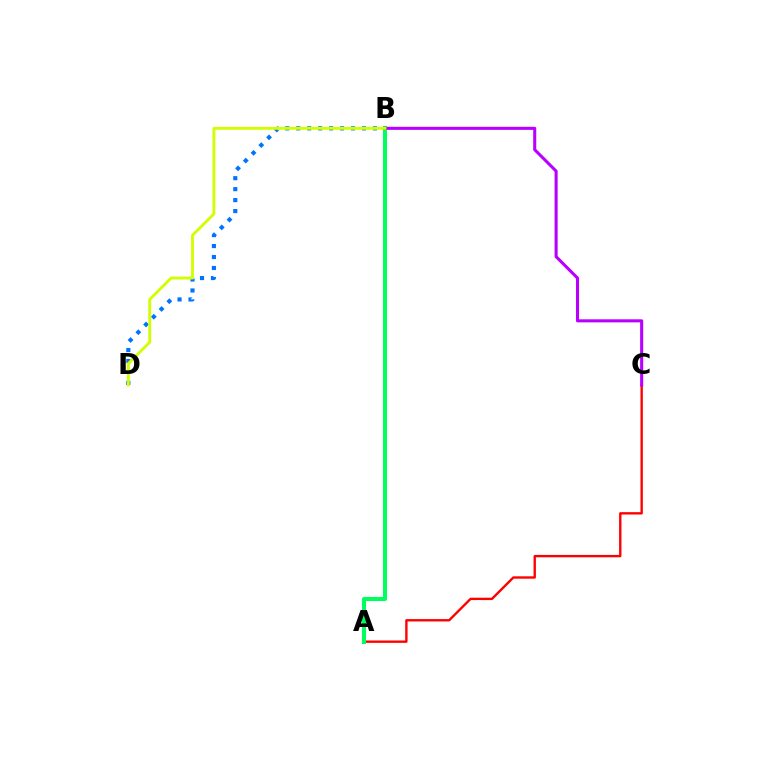{('A', 'C'): [{'color': '#ff0000', 'line_style': 'solid', 'thickness': 1.71}], ('B', 'D'): [{'color': '#0074ff', 'line_style': 'dotted', 'thickness': 2.98}, {'color': '#d1ff00', 'line_style': 'solid', 'thickness': 2.06}], ('A', 'B'): [{'color': '#00ff5c', 'line_style': 'solid', 'thickness': 2.91}], ('B', 'C'): [{'color': '#b900ff', 'line_style': 'solid', 'thickness': 2.21}]}